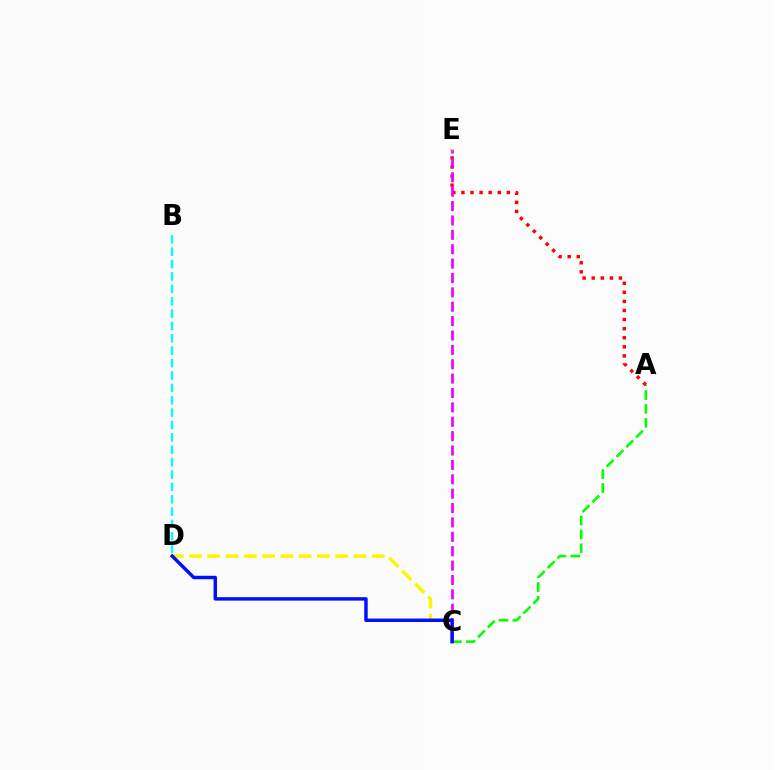{('A', 'C'): [{'color': '#08ff00', 'line_style': 'dashed', 'thickness': 1.88}], ('B', 'D'): [{'color': '#00fff6', 'line_style': 'dashed', 'thickness': 1.68}], ('A', 'E'): [{'color': '#ff0000', 'line_style': 'dotted', 'thickness': 2.47}], ('C', 'D'): [{'color': '#fcf500', 'line_style': 'dashed', 'thickness': 2.48}, {'color': '#0010ff', 'line_style': 'solid', 'thickness': 2.48}], ('C', 'E'): [{'color': '#ee00ff', 'line_style': 'dashed', 'thickness': 1.95}]}